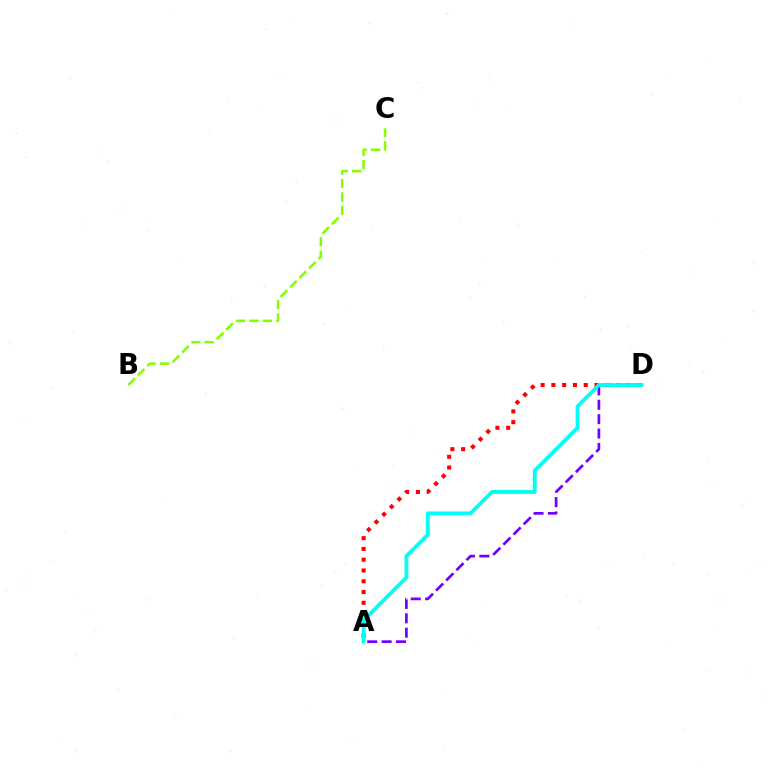{('A', 'D'): [{'color': '#ff0000', 'line_style': 'dotted', 'thickness': 2.93}, {'color': '#7200ff', 'line_style': 'dashed', 'thickness': 1.95}, {'color': '#00fff6', 'line_style': 'solid', 'thickness': 2.73}], ('B', 'C'): [{'color': '#84ff00', 'line_style': 'dashed', 'thickness': 1.82}]}